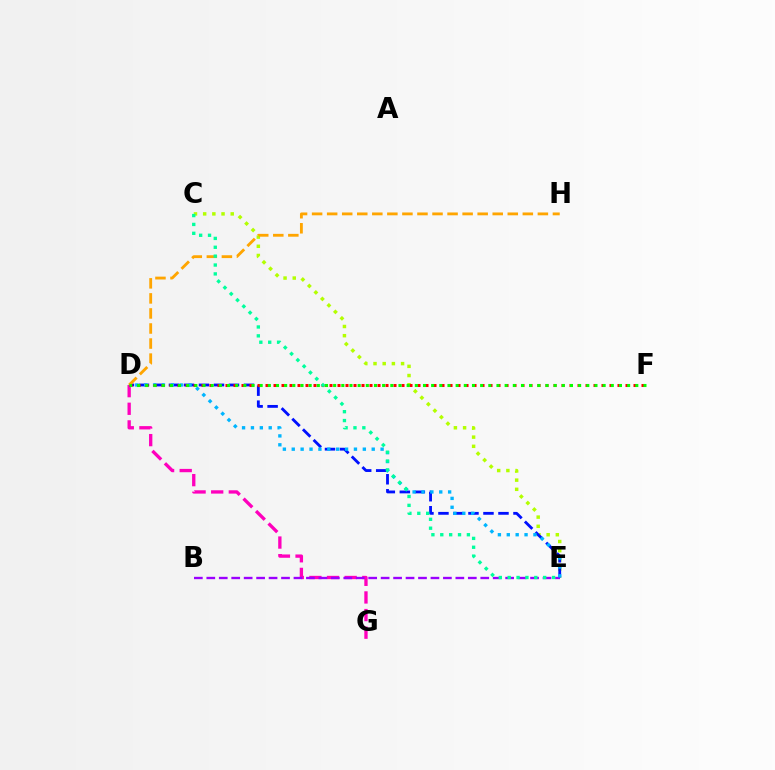{('C', 'E'): [{'color': '#b3ff00', 'line_style': 'dotted', 'thickness': 2.5}, {'color': '#00ff9d', 'line_style': 'dotted', 'thickness': 2.41}], ('D', 'G'): [{'color': '#ff00bd', 'line_style': 'dashed', 'thickness': 2.39}], ('B', 'E'): [{'color': '#9b00ff', 'line_style': 'dashed', 'thickness': 1.69}], ('D', 'E'): [{'color': '#0010ff', 'line_style': 'dashed', 'thickness': 2.04}, {'color': '#00b5ff', 'line_style': 'dotted', 'thickness': 2.41}], ('D', 'F'): [{'color': '#ff0000', 'line_style': 'dotted', 'thickness': 2.17}, {'color': '#08ff00', 'line_style': 'dotted', 'thickness': 2.22}], ('D', 'H'): [{'color': '#ffa500', 'line_style': 'dashed', 'thickness': 2.04}]}